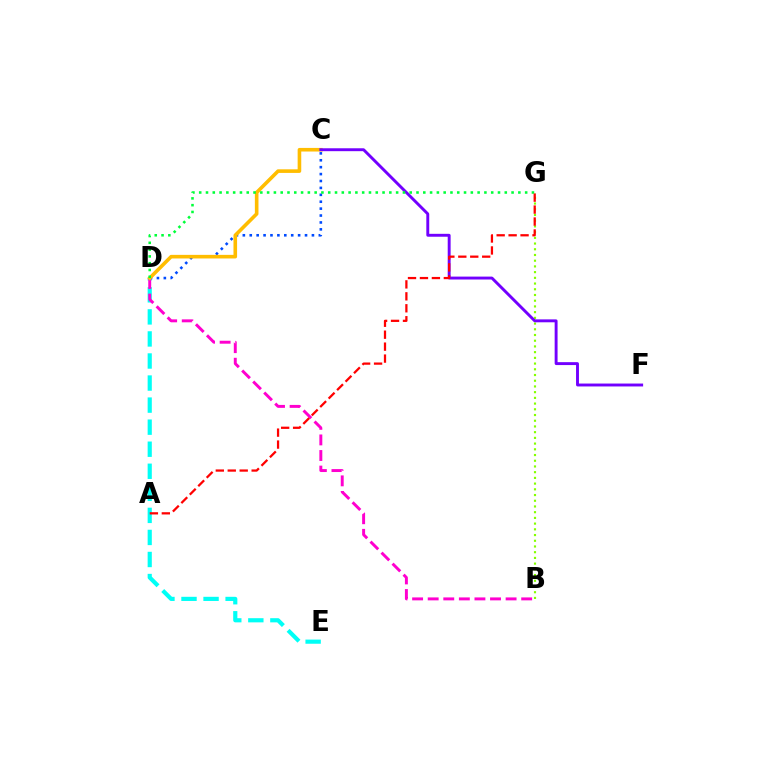{('D', 'E'): [{'color': '#00fff6', 'line_style': 'dashed', 'thickness': 3.0}], ('C', 'D'): [{'color': '#004bff', 'line_style': 'dotted', 'thickness': 1.88}, {'color': '#ffbd00', 'line_style': 'solid', 'thickness': 2.6}], ('B', 'G'): [{'color': '#84ff00', 'line_style': 'dotted', 'thickness': 1.55}], ('B', 'D'): [{'color': '#ff00cf', 'line_style': 'dashed', 'thickness': 2.12}], ('C', 'F'): [{'color': '#7200ff', 'line_style': 'solid', 'thickness': 2.09}], ('D', 'G'): [{'color': '#00ff39', 'line_style': 'dotted', 'thickness': 1.84}], ('A', 'G'): [{'color': '#ff0000', 'line_style': 'dashed', 'thickness': 1.62}]}